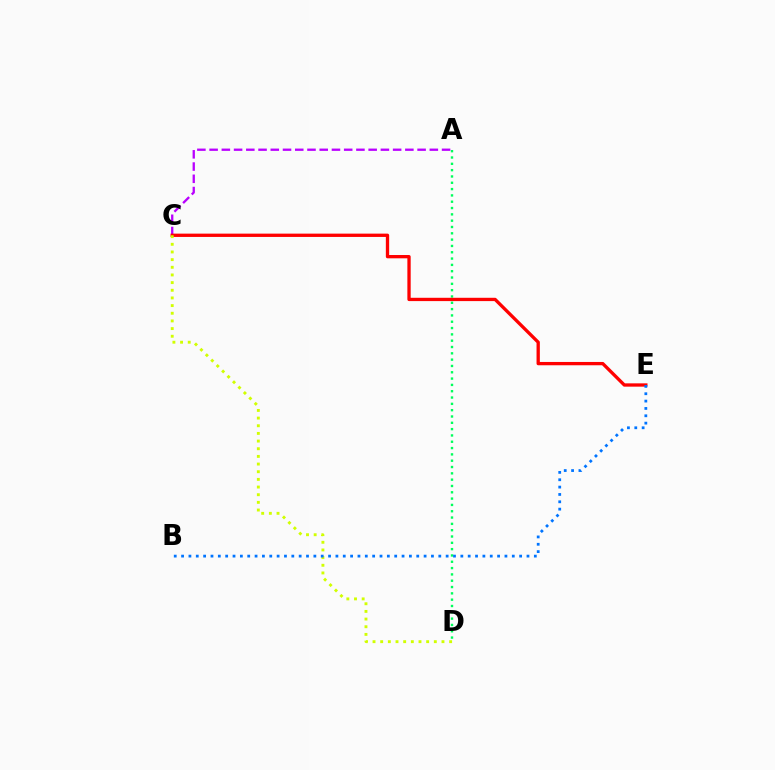{('A', 'D'): [{'color': '#00ff5c', 'line_style': 'dotted', 'thickness': 1.72}], ('A', 'C'): [{'color': '#b900ff', 'line_style': 'dashed', 'thickness': 1.66}], ('C', 'E'): [{'color': '#ff0000', 'line_style': 'solid', 'thickness': 2.38}], ('C', 'D'): [{'color': '#d1ff00', 'line_style': 'dotted', 'thickness': 2.08}], ('B', 'E'): [{'color': '#0074ff', 'line_style': 'dotted', 'thickness': 2.0}]}